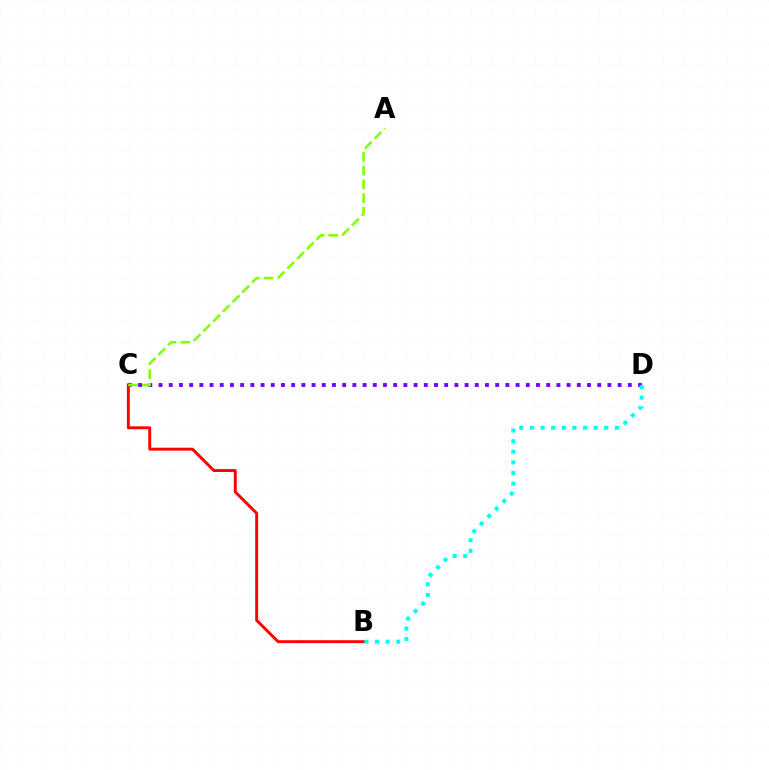{('C', 'D'): [{'color': '#7200ff', 'line_style': 'dotted', 'thickness': 2.77}], ('B', 'C'): [{'color': '#ff0000', 'line_style': 'solid', 'thickness': 2.1}], ('A', 'C'): [{'color': '#84ff00', 'line_style': 'dashed', 'thickness': 1.87}], ('B', 'D'): [{'color': '#00fff6', 'line_style': 'dotted', 'thickness': 2.89}]}